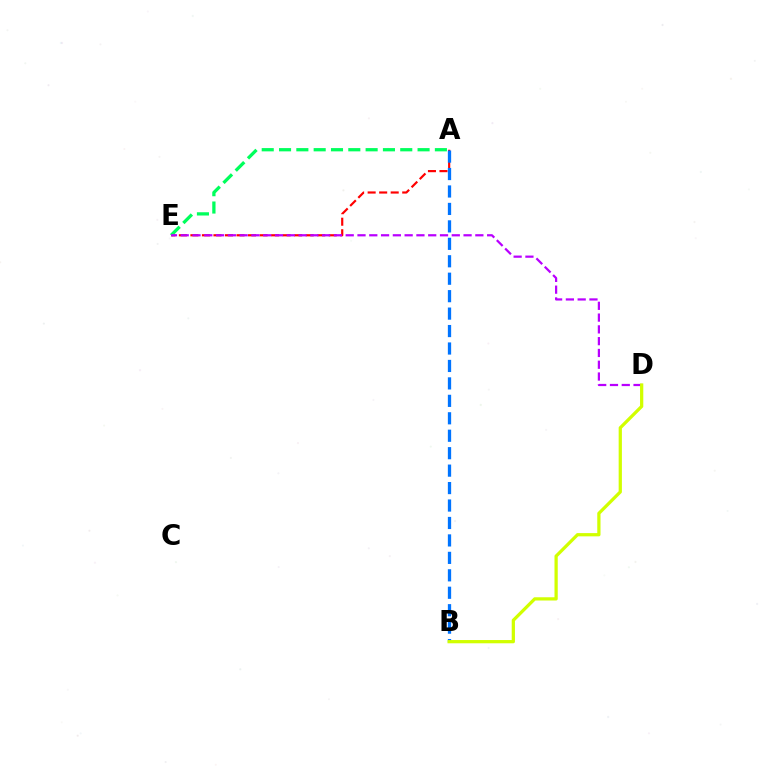{('A', 'E'): [{'color': '#ff0000', 'line_style': 'dashed', 'thickness': 1.57}, {'color': '#00ff5c', 'line_style': 'dashed', 'thickness': 2.35}], ('A', 'B'): [{'color': '#0074ff', 'line_style': 'dashed', 'thickness': 2.37}], ('D', 'E'): [{'color': '#b900ff', 'line_style': 'dashed', 'thickness': 1.6}], ('B', 'D'): [{'color': '#d1ff00', 'line_style': 'solid', 'thickness': 2.34}]}